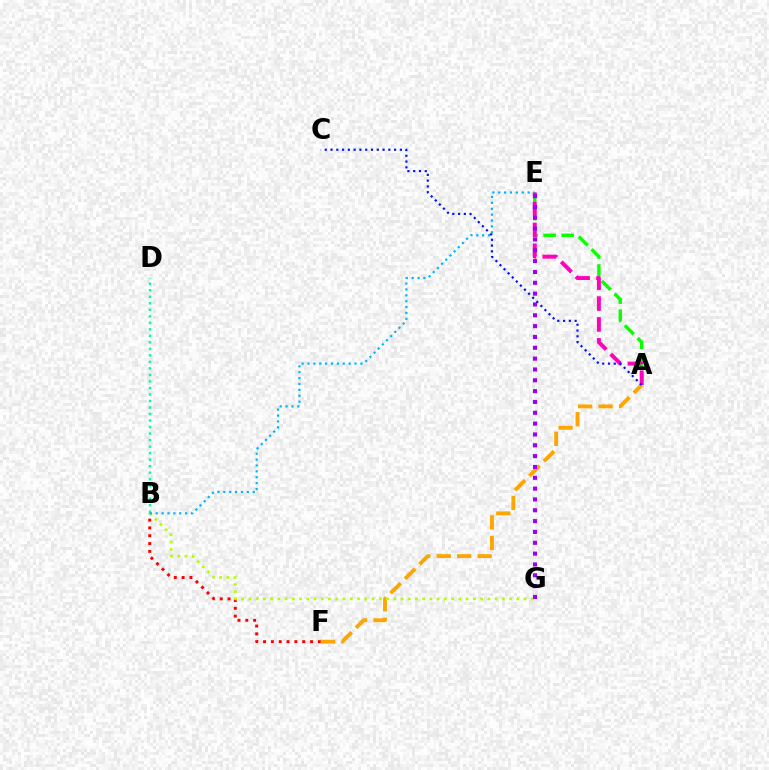{('B', 'F'): [{'color': '#ff0000', 'line_style': 'dotted', 'thickness': 2.13}], ('B', 'D'): [{'color': '#00ff9d', 'line_style': 'dotted', 'thickness': 1.77}], ('A', 'F'): [{'color': '#ffa500', 'line_style': 'dashed', 'thickness': 2.78}], ('B', 'G'): [{'color': '#b3ff00', 'line_style': 'dotted', 'thickness': 1.97}], ('B', 'E'): [{'color': '#00b5ff', 'line_style': 'dotted', 'thickness': 1.6}], ('A', 'E'): [{'color': '#08ff00', 'line_style': 'dashed', 'thickness': 2.44}, {'color': '#ff00bd', 'line_style': 'dashed', 'thickness': 2.84}], ('E', 'G'): [{'color': '#9b00ff', 'line_style': 'dotted', 'thickness': 2.94}], ('A', 'C'): [{'color': '#0010ff', 'line_style': 'dotted', 'thickness': 1.57}]}